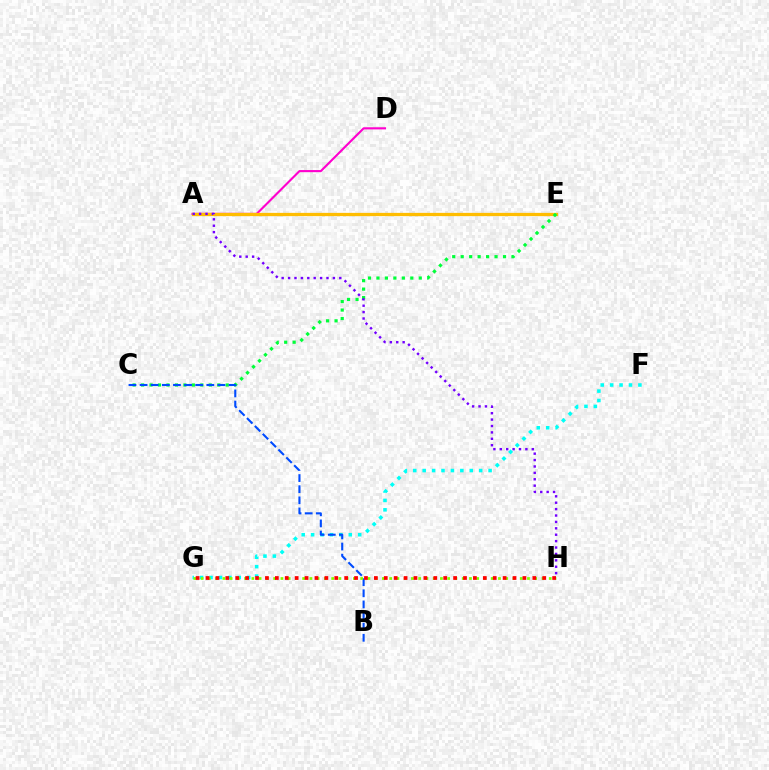{('A', 'D'): [{'color': '#ff00cf', 'line_style': 'solid', 'thickness': 1.53}], ('F', 'G'): [{'color': '#00fff6', 'line_style': 'dotted', 'thickness': 2.56}], ('A', 'E'): [{'color': '#ffbd00', 'line_style': 'solid', 'thickness': 2.35}], ('C', 'E'): [{'color': '#00ff39', 'line_style': 'dotted', 'thickness': 2.3}], ('B', 'C'): [{'color': '#004bff', 'line_style': 'dashed', 'thickness': 1.51}], ('G', 'H'): [{'color': '#84ff00', 'line_style': 'dotted', 'thickness': 1.97}, {'color': '#ff0000', 'line_style': 'dotted', 'thickness': 2.69}], ('A', 'H'): [{'color': '#7200ff', 'line_style': 'dotted', 'thickness': 1.74}]}